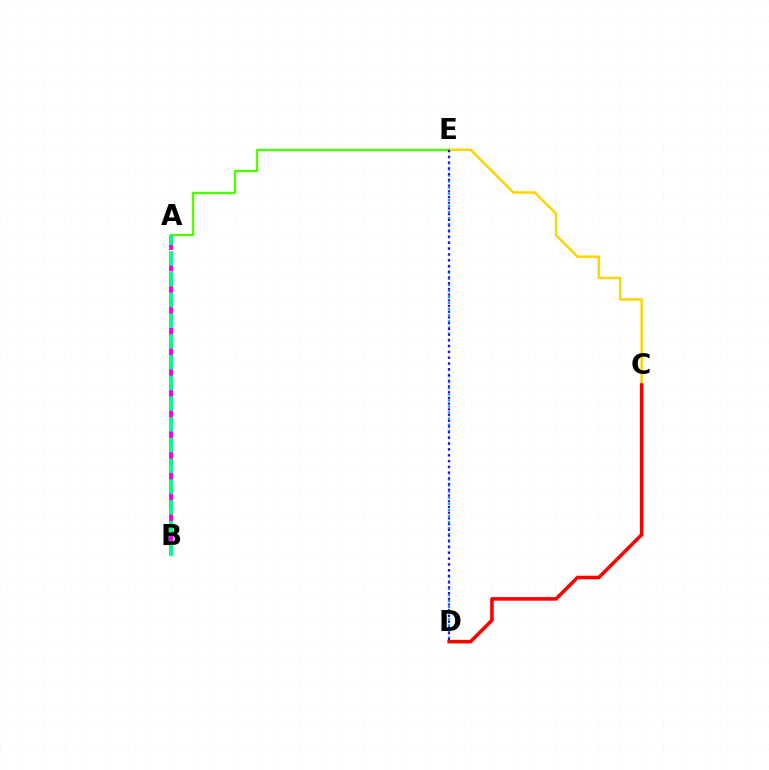{('C', 'E'): [{'color': '#ffd500', 'line_style': 'solid', 'thickness': 1.8}], ('A', 'B'): [{'color': '#ff00ed', 'line_style': 'dashed', 'thickness': 2.92}, {'color': '#00ff86', 'line_style': 'dashed', 'thickness': 2.82}], ('C', 'D'): [{'color': '#ff0000', 'line_style': 'solid', 'thickness': 2.57}], ('D', 'E'): [{'color': '#009eff', 'line_style': 'dotted', 'thickness': 1.65}, {'color': '#3700ff', 'line_style': 'dotted', 'thickness': 1.56}], ('A', 'E'): [{'color': '#4fff00', 'line_style': 'solid', 'thickness': 1.7}]}